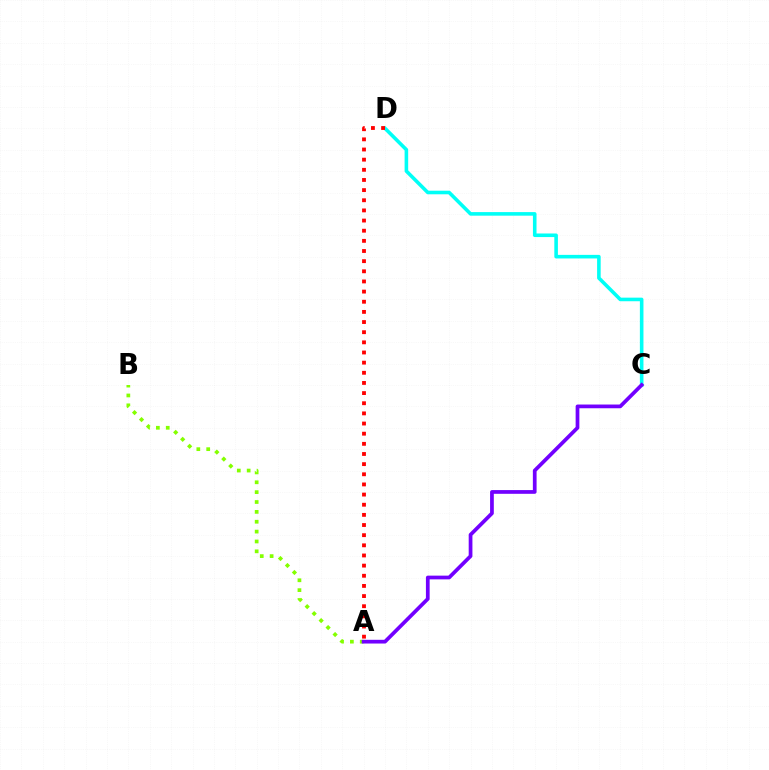{('C', 'D'): [{'color': '#00fff6', 'line_style': 'solid', 'thickness': 2.58}], ('A', 'D'): [{'color': '#ff0000', 'line_style': 'dotted', 'thickness': 2.76}], ('A', 'B'): [{'color': '#84ff00', 'line_style': 'dotted', 'thickness': 2.68}], ('A', 'C'): [{'color': '#7200ff', 'line_style': 'solid', 'thickness': 2.68}]}